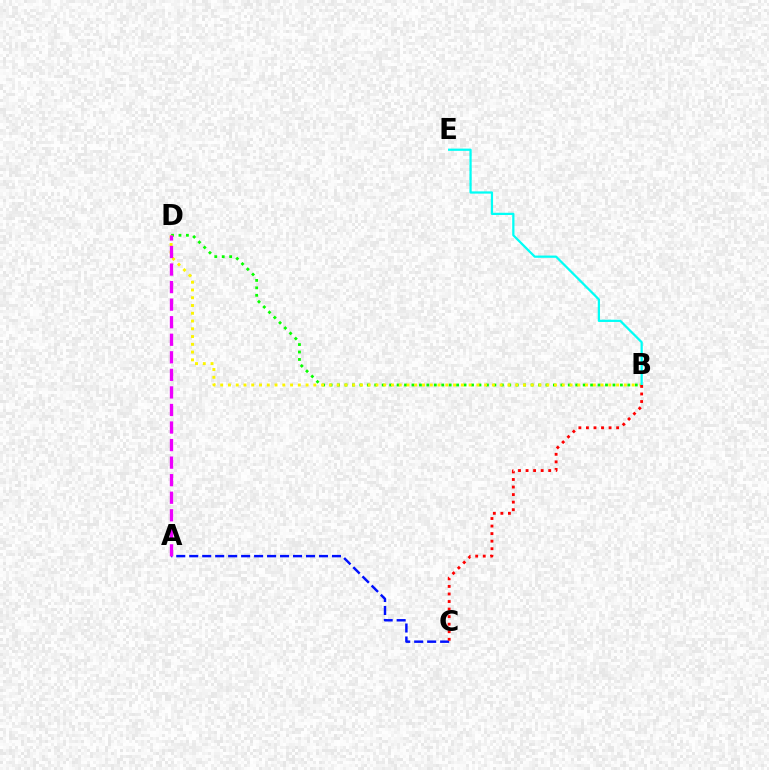{('B', 'D'): [{'color': '#08ff00', 'line_style': 'dotted', 'thickness': 2.02}, {'color': '#fcf500', 'line_style': 'dotted', 'thickness': 2.11}], ('A', 'C'): [{'color': '#0010ff', 'line_style': 'dashed', 'thickness': 1.76}], ('B', 'E'): [{'color': '#00fff6', 'line_style': 'solid', 'thickness': 1.62}], ('B', 'C'): [{'color': '#ff0000', 'line_style': 'dotted', 'thickness': 2.05}], ('A', 'D'): [{'color': '#ee00ff', 'line_style': 'dashed', 'thickness': 2.38}]}